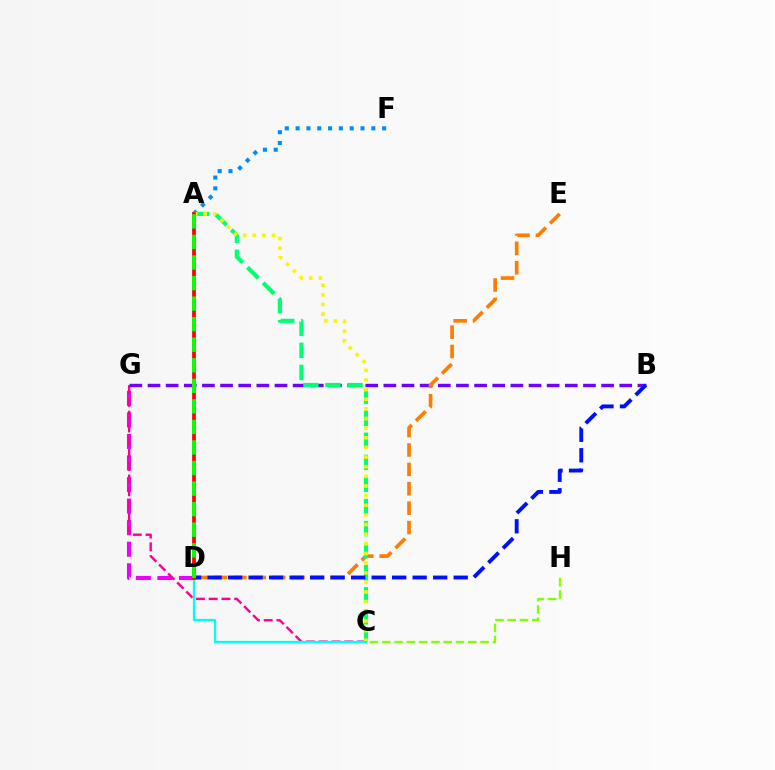{('C', 'H'): [{'color': '#84ff00', 'line_style': 'dashed', 'thickness': 1.67}], ('D', 'G'): [{'color': '#ee00ff', 'line_style': 'dashed', 'thickness': 2.93}], ('C', 'G'): [{'color': '#ff0094', 'line_style': 'dashed', 'thickness': 1.73}], ('A', 'F'): [{'color': '#008cff', 'line_style': 'dotted', 'thickness': 2.94}], ('B', 'G'): [{'color': '#7200ff', 'line_style': 'dashed', 'thickness': 2.46}], ('D', 'E'): [{'color': '#ff7c00', 'line_style': 'dashed', 'thickness': 2.63}], ('A', 'C'): [{'color': '#00ff74', 'line_style': 'dashed', 'thickness': 3.0}, {'color': '#fcf500', 'line_style': 'dotted', 'thickness': 2.62}], ('B', 'D'): [{'color': '#0010ff', 'line_style': 'dashed', 'thickness': 2.79}], ('C', 'D'): [{'color': '#00fff6', 'line_style': 'solid', 'thickness': 1.67}], ('A', 'D'): [{'color': '#ff0000', 'line_style': 'solid', 'thickness': 2.68}, {'color': '#08ff00', 'line_style': 'dashed', 'thickness': 2.79}]}